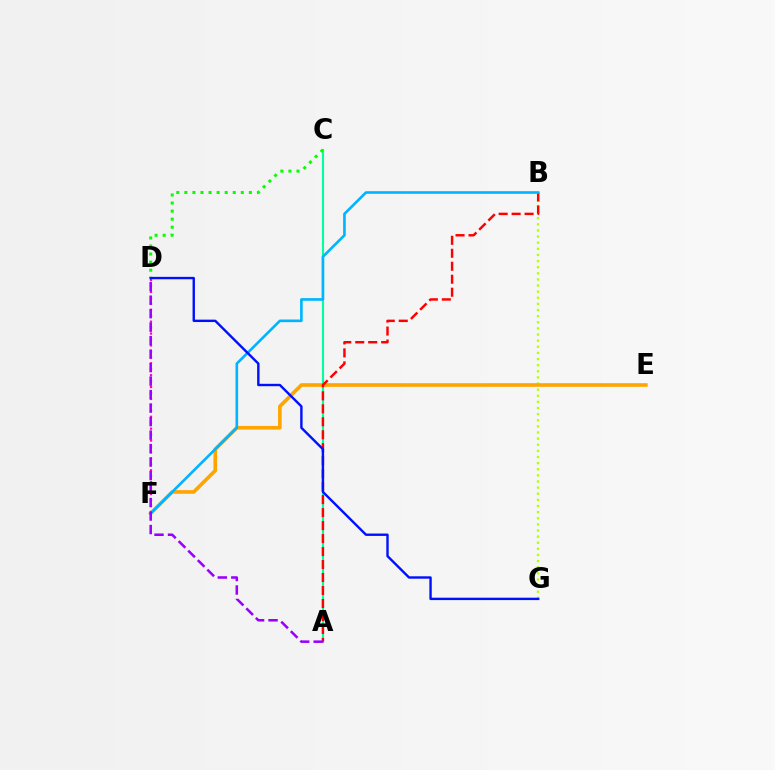{('B', 'G'): [{'color': '#b3ff00', 'line_style': 'dotted', 'thickness': 1.66}], ('A', 'C'): [{'color': '#00ff9d', 'line_style': 'solid', 'thickness': 1.52}], ('C', 'D'): [{'color': '#08ff00', 'line_style': 'dotted', 'thickness': 2.19}], ('D', 'F'): [{'color': '#ff00bd', 'line_style': 'dotted', 'thickness': 1.62}], ('E', 'F'): [{'color': '#ffa500', 'line_style': 'solid', 'thickness': 2.63}], ('A', 'B'): [{'color': '#ff0000', 'line_style': 'dashed', 'thickness': 1.76}], ('B', 'F'): [{'color': '#00b5ff', 'line_style': 'solid', 'thickness': 1.9}], ('D', 'G'): [{'color': '#0010ff', 'line_style': 'solid', 'thickness': 1.73}], ('A', 'D'): [{'color': '#9b00ff', 'line_style': 'dashed', 'thickness': 1.83}]}